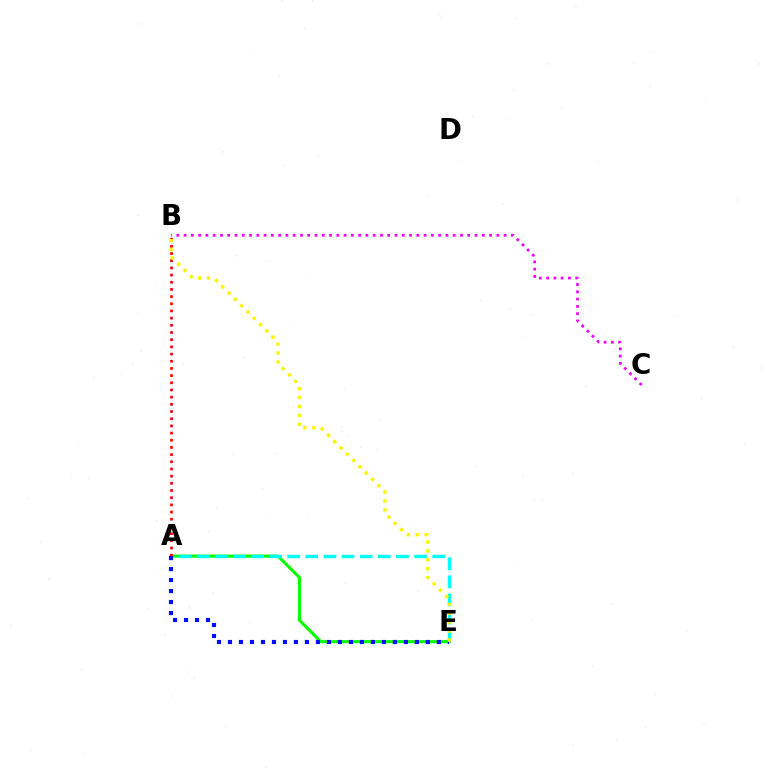{('A', 'E'): [{'color': '#08ff00', 'line_style': 'solid', 'thickness': 2.22}, {'color': '#00fff6', 'line_style': 'dashed', 'thickness': 2.46}, {'color': '#0010ff', 'line_style': 'dotted', 'thickness': 2.99}], ('B', 'C'): [{'color': '#ee00ff', 'line_style': 'dotted', 'thickness': 1.98}], ('A', 'B'): [{'color': '#ff0000', 'line_style': 'dotted', 'thickness': 1.95}], ('B', 'E'): [{'color': '#fcf500', 'line_style': 'dotted', 'thickness': 2.42}]}